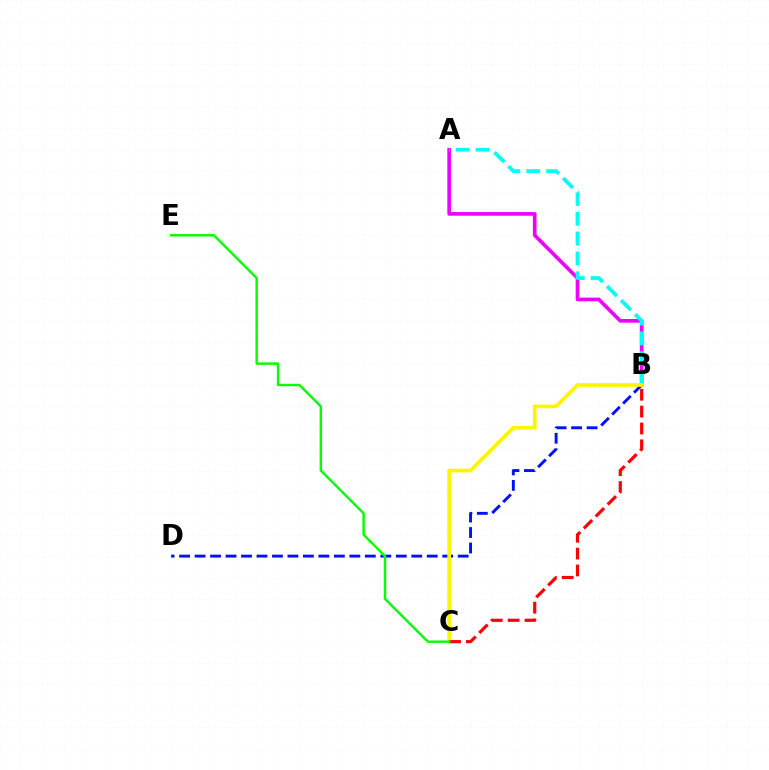{('B', 'D'): [{'color': '#0010ff', 'line_style': 'dashed', 'thickness': 2.1}], ('A', 'B'): [{'color': '#ee00ff', 'line_style': 'solid', 'thickness': 2.63}, {'color': '#00fff6', 'line_style': 'dashed', 'thickness': 2.7}], ('B', 'C'): [{'color': '#fcf500', 'line_style': 'solid', 'thickness': 2.66}, {'color': '#ff0000', 'line_style': 'dashed', 'thickness': 2.29}], ('C', 'E'): [{'color': '#08ff00', 'line_style': 'solid', 'thickness': 1.77}]}